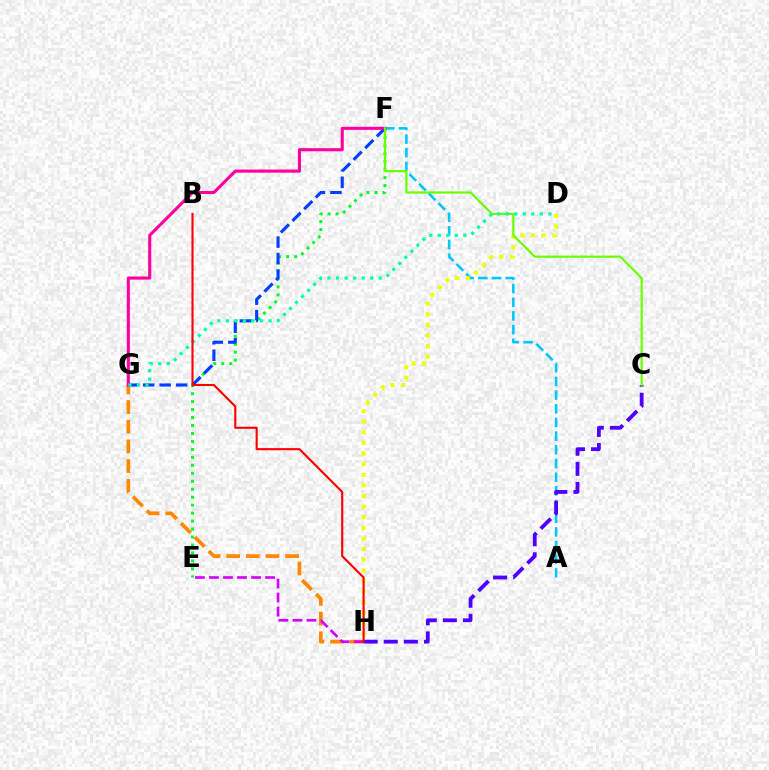{('A', 'F'): [{'color': '#00c7ff', 'line_style': 'dashed', 'thickness': 1.86}], ('G', 'H'): [{'color': '#ff8800', 'line_style': 'dashed', 'thickness': 2.67}], ('E', 'F'): [{'color': '#00ff27', 'line_style': 'dotted', 'thickness': 2.16}], ('D', 'H'): [{'color': '#eeff00', 'line_style': 'dotted', 'thickness': 2.88}], ('F', 'G'): [{'color': '#003fff', 'line_style': 'dashed', 'thickness': 2.24}, {'color': '#ff00a0', 'line_style': 'solid', 'thickness': 2.23}], ('C', 'H'): [{'color': '#4f00ff', 'line_style': 'dashed', 'thickness': 2.73}], ('C', 'F'): [{'color': '#66ff00', 'line_style': 'solid', 'thickness': 1.57}], ('D', 'G'): [{'color': '#00ffaf', 'line_style': 'dotted', 'thickness': 2.32}], ('E', 'H'): [{'color': '#d600ff', 'line_style': 'dashed', 'thickness': 1.91}], ('B', 'H'): [{'color': '#ff0000', 'line_style': 'solid', 'thickness': 1.52}]}